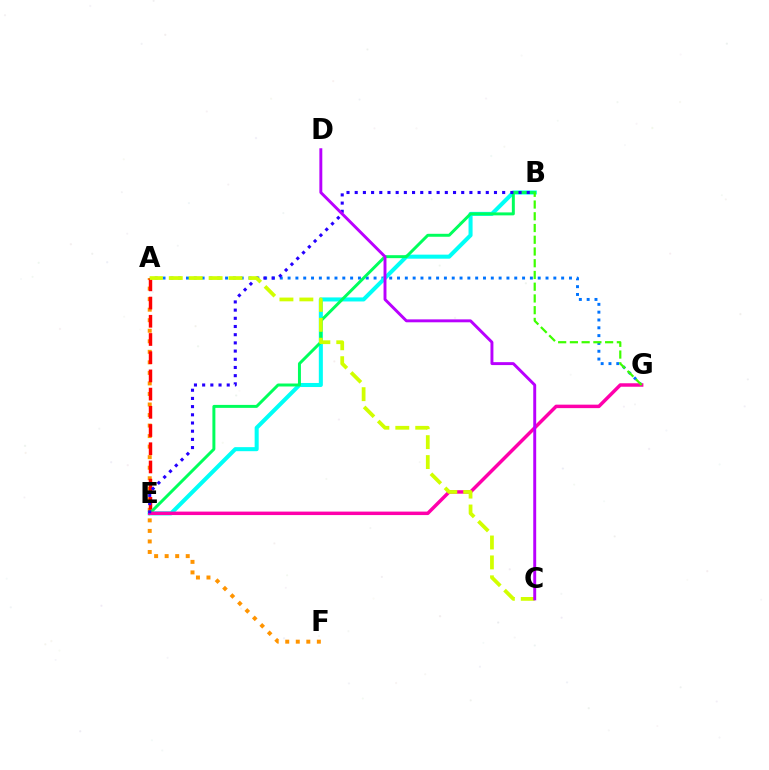{('A', 'G'): [{'color': '#0074ff', 'line_style': 'dotted', 'thickness': 2.12}], ('A', 'F'): [{'color': '#ff9400', 'line_style': 'dotted', 'thickness': 2.86}], ('A', 'E'): [{'color': '#ff0000', 'line_style': 'dashed', 'thickness': 2.47}], ('B', 'E'): [{'color': '#00fff6', 'line_style': 'solid', 'thickness': 2.91}, {'color': '#00ff5c', 'line_style': 'solid', 'thickness': 2.13}, {'color': '#2500ff', 'line_style': 'dotted', 'thickness': 2.23}], ('E', 'G'): [{'color': '#ff00ac', 'line_style': 'solid', 'thickness': 2.5}], ('B', 'G'): [{'color': '#3dff00', 'line_style': 'dashed', 'thickness': 1.59}], ('A', 'C'): [{'color': '#d1ff00', 'line_style': 'dashed', 'thickness': 2.71}], ('C', 'D'): [{'color': '#b900ff', 'line_style': 'solid', 'thickness': 2.11}]}